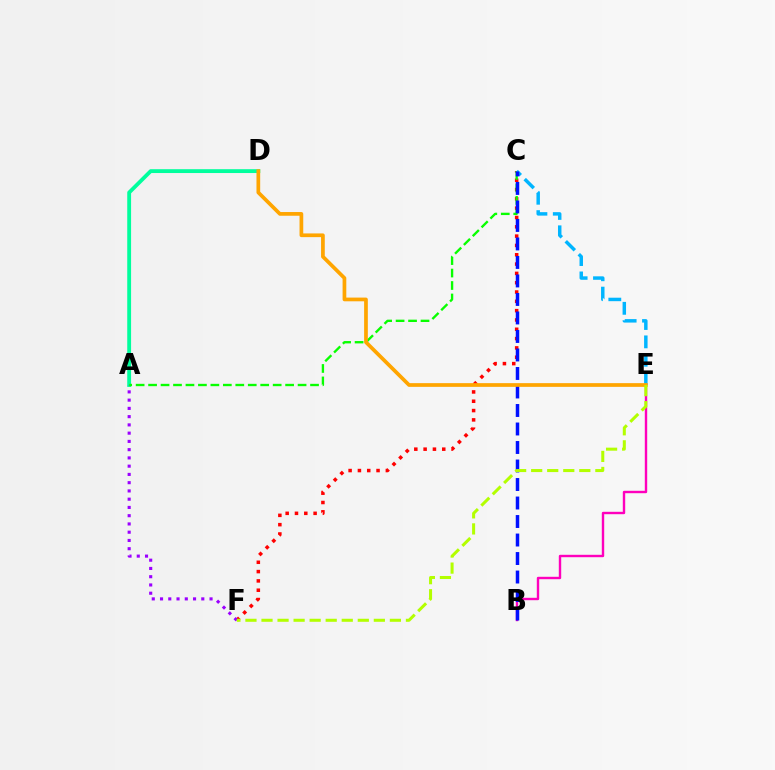{('A', 'D'): [{'color': '#00ff9d', 'line_style': 'solid', 'thickness': 2.76}], ('C', 'F'): [{'color': '#ff0000', 'line_style': 'dotted', 'thickness': 2.53}], ('A', 'F'): [{'color': '#9b00ff', 'line_style': 'dotted', 'thickness': 2.24}], ('B', 'E'): [{'color': '#ff00bd', 'line_style': 'solid', 'thickness': 1.72}], ('A', 'C'): [{'color': '#08ff00', 'line_style': 'dashed', 'thickness': 1.69}], ('C', 'E'): [{'color': '#00b5ff', 'line_style': 'dashed', 'thickness': 2.49}], ('B', 'C'): [{'color': '#0010ff', 'line_style': 'dashed', 'thickness': 2.51}], ('D', 'E'): [{'color': '#ffa500', 'line_style': 'solid', 'thickness': 2.67}], ('E', 'F'): [{'color': '#b3ff00', 'line_style': 'dashed', 'thickness': 2.18}]}